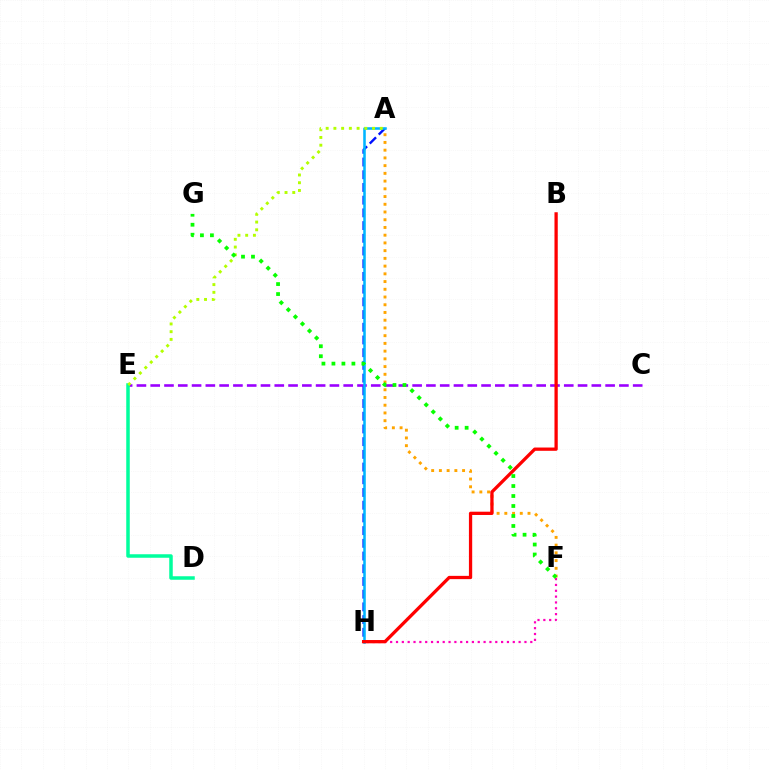{('C', 'E'): [{'color': '#9b00ff', 'line_style': 'dashed', 'thickness': 1.87}], ('A', 'H'): [{'color': '#0010ff', 'line_style': 'dashed', 'thickness': 1.73}, {'color': '#00b5ff', 'line_style': 'solid', 'thickness': 1.84}], ('F', 'H'): [{'color': '#ff00bd', 'line_style': 'dotted', 'thickness': 1.59}], ('D', 'E'): [{'color': '#00ff9d', 'line_style': 'solid', 'thickness': 2.52}], ('A', 'F'): [{'color': '#ffa500', 'line_style': 'dotted', 'thickness': 2.1}], ('B', 'H'): [{'color': '#ff0000', 'line_style': 'solid', 'thickness': 2.36}], ('A', 'E'): [{'color': '#b3ff00', 'line_style': 'dotted', 'thickness': 2.1}], ('F', 'G'): [{'color': '#08ff00', 'line_style': 'dotted', 'thickness': 2.71}]}